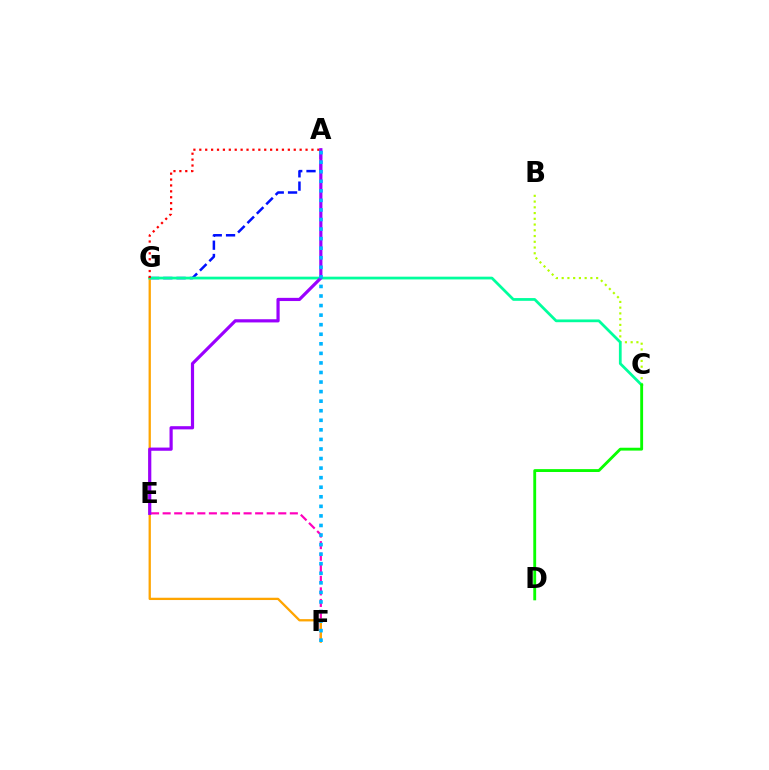{('E', 'F'): [{'color': '#ff00bd', 'line_style': 'dashed', 'thickness': 1.57}], ('A', 'G'): [{'color': '#0010ff', 'line_style': 'dashed', 'thickness': 1.8}, {'color': '#ff0000', 'line_style': 'dotted', 'thickness': 1.6}], ('F', 'G'): [{'color': '#ffa500', 'line_style': 'solid', 'thickness': 1.65}], ('B', 'C'): [{'color': '#b3ff00', 'line_style': 'dotted', 'thickness': 1.56}], ('C', 'G'): [{'color': '#00ff9d', 'line_style': 'solid', 'thickness': 1.98}], ('C', 'D'): [{'color': '#08ff00', 'line_style': 'solid', 'thickness': 2.06}], ('A', 'E'): [{'color': '#9b00ff', 'line_style': 'solid', 'thickness': 2.3}], ('A', 'F'): [{'color': '#00b5ff', 'line_style': 'dotted', 'thickness': 2.6}]}